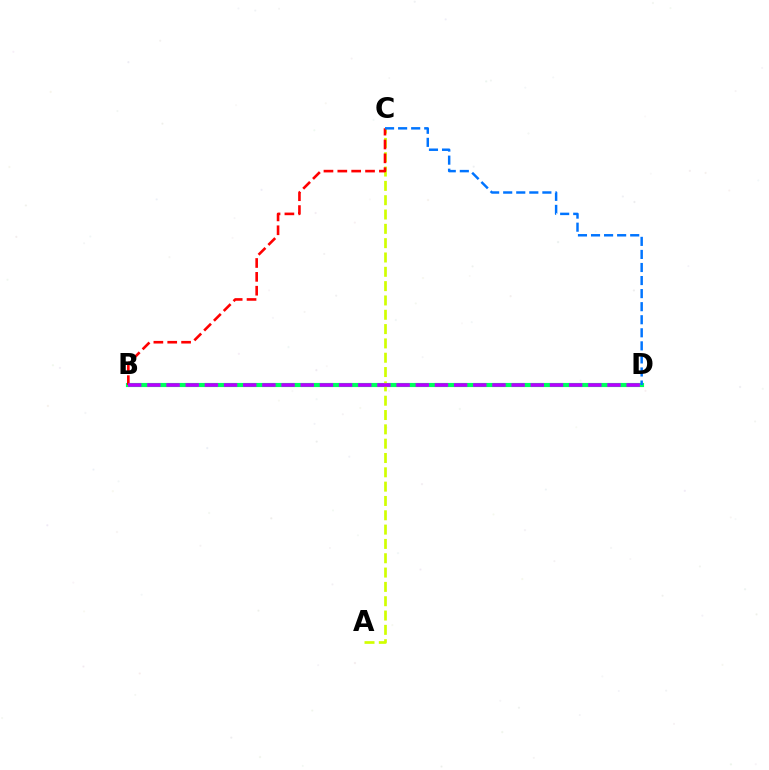{('B', 'D'): [{'color': '#00ff5c', 'line_style': 'solid', 'thickness': 2.97}, {'color': '#b900ff', 'line_style': 'dashed', 'thickness': 2.6}], ('A', 'C'): [{'color': '#d1ff00', 'line_style': 'dashed', 'thickness': 1.95}], ('B', 'C'): [{'color': '#ff0000', 'line_style': 'dashed', 'thickness': 1.88}], ('C', 'D'): [{'color': '#0074ff', 'line_style': 'dashed', 'thickness': 1.77}]}